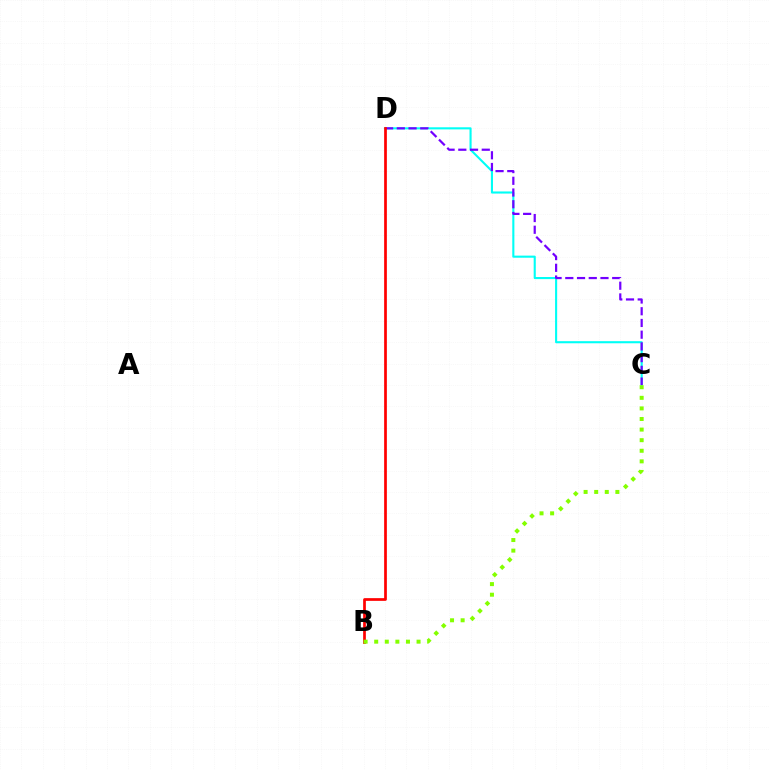{('C', 'D'): [{'color': '#00fff6', 'line_style': 'solid', 'thickness': 1.51}, {'color': '#7200ff', 'line_style': 'dashed', 'thickness': 1.59}], ('B', 'D'): [{'color': '#ff0000', 'line_style': 'solid', 'thickness': 1.96}], ('B', 'C'): [{'color': '#84ff00', 'line_style': 'dotted', 'thickness': 2.88}]}